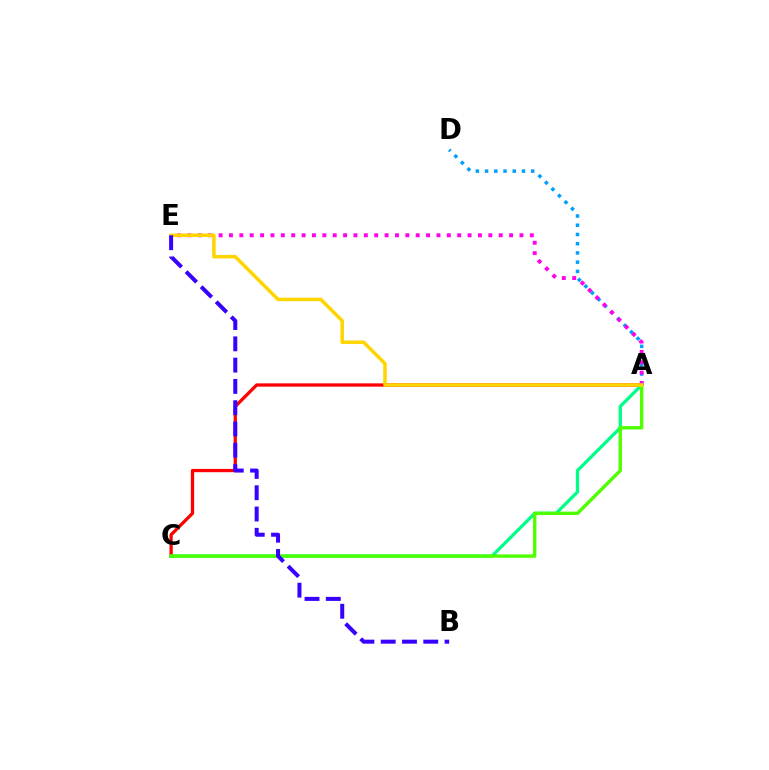{('A', 'C'): [{'color': '#ff0000', 'line_style': 'solid', 'thickness': 2.35}, {'color': '#00ff86', 'line_style': 'solid', 'thickness': 2.36}, {'color': '#4fff00', 'line_style': 'solid', 'thickness': 2.44}], ('A', 'D'): [{'color': '#009eff', 'line_style': 'dotted', 'thickness': 2.51}], ('A', 'E'): [{'color': '#ff00ed', 'line_style': 'dotted', 'thickness': 2.82}, {'color': '#ffd500', 'line_style': 'solid', 'thickness': 2.53}], ('B', 'E'): [{'color': '#3700ff', 'line_style': 'dashed', 'thickness': 2.89}]}